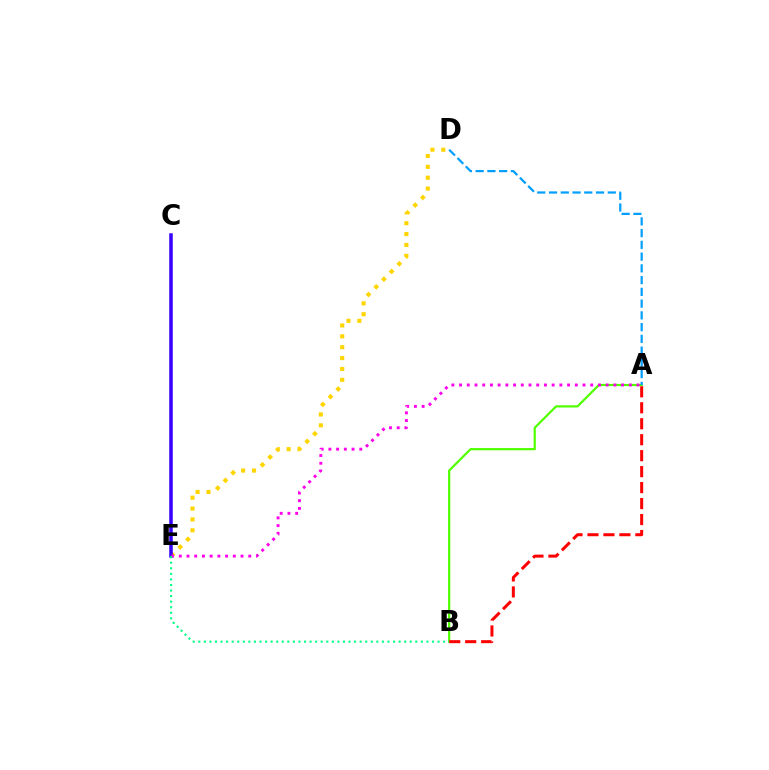{('A', 'B'): [{'color': '#4fff00', 'line_style': 'solid', 'thickness': 1.58}, {'color': '#ff0000', 'line_style': 'dashed', 'thickness': 2.17}], ('D', 'E'): [{'color': '#ffd500', 'line_style': 'dotted', 'thickness': 2.95}], ('C', 'E'): [{'color': '#3700ff', 'line_style': 'solid', 'thickness': 2.53}], ('A', 'E'): [{'color': '#ff00ed', 'line_style': 'dotted', 'thickness': 2.1}], ('A', 'D'): [{'color': '#009eff', 'line_style': 'dashed', 'thickness': 1.6}], ('B', 'E'): [{'color': '#00ff86', 'line_style': 'dotted', 'thickness': 1.51}]}